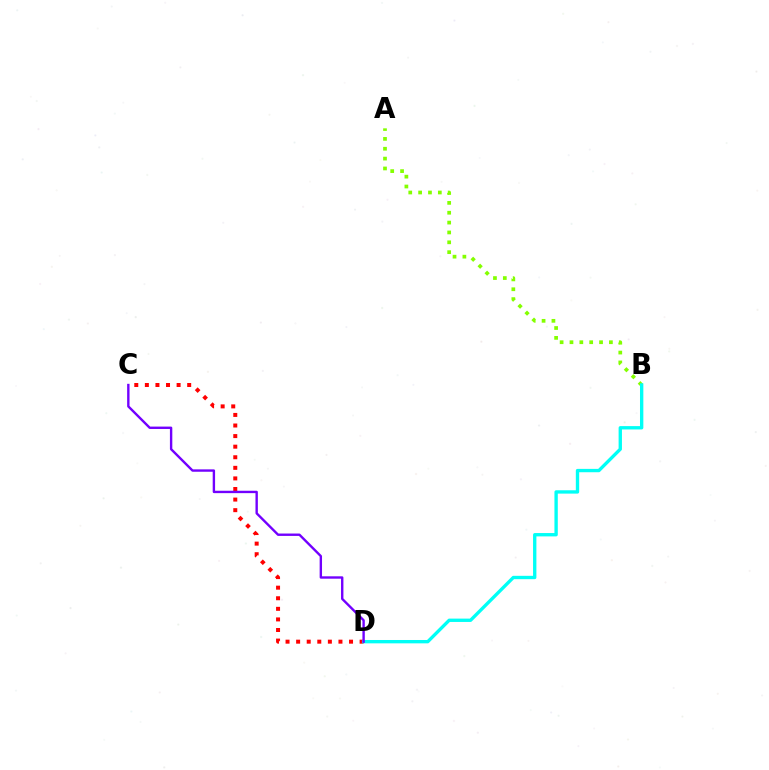{('A', 'B'): [{'color': '#84ff00', 'line_style': 'dotted', 'thickness': 2.68}], ('C', 'D'): [{'color': '#ff0000', 'line_style': 'dotted', 'thickness': 2.87}, {'color': '#7200ff', 'line_style': 'solid', 'thickness': 1.72}], ('B', 'D'): [{'color': '#00fff6', 'line_style': 'solid', 'thickness': 2.41}]}